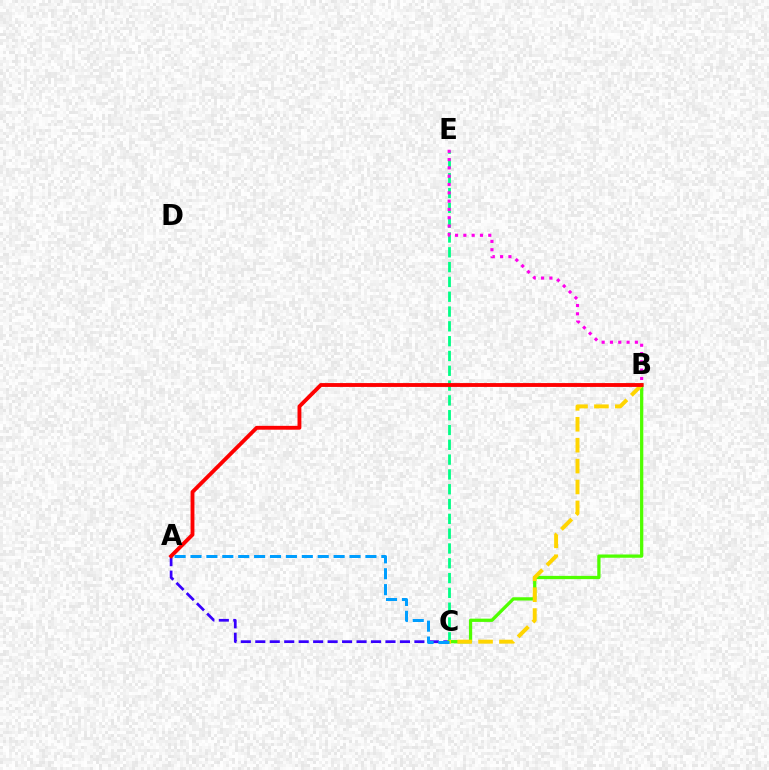{('C', 'E'): [{'color': '#00ff86', 'line_style': 'dashed', 'thickness': 2.01}], ('A', 'C'): [{'color': '#3700ff', 'line_style': 'dashed', 'thickness': 1.96}, {'color': '#009eff', 'line_style': 'dashed', 'thickness': 2.16}], ('B', 'C'): [{'color': '#4fff00', 'line_style': 'solid', 'thickness': 2.35}, {'color': '#ffd500', 'line_style': 'dashed', 'thickness': 2.84}], ('A', 'B'): [{'color': '#ff0000', 'line_style': 'solid', 'thickness': 2.77}], ('B', 'E'): [{'color': '#ff00ed', 'line_style': 'dotted', 'thickness': 2.26}]}